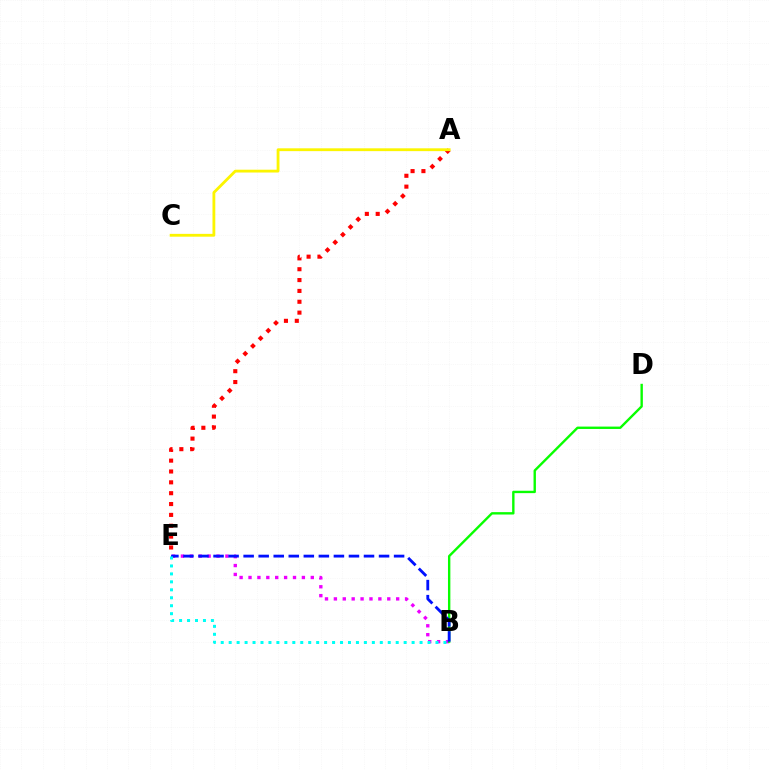{('B', 'E'): [{'color': '#ee00ff', 'line_style': 'dotted', 'thickness': 2.42}, {'color': '#0010ff', 'line_style': 'dashed', 'thickness': 2.04}, {'color': '#00fff6', 'line_style': 'dotted', 'thickness': 2.16}], ('B', 'D'): [{'color': '#08ff00', 'line_style': 'solid', 'thickness': 1.72}], ('A', 'E'): [{'color': '#ff0000', 'line_style': 'dotted', 'thickness': 2.95}], ('A', 'C'): [{'color': '#fcf500', 'line_style': 'solid', 'thickness': 2.03}]}